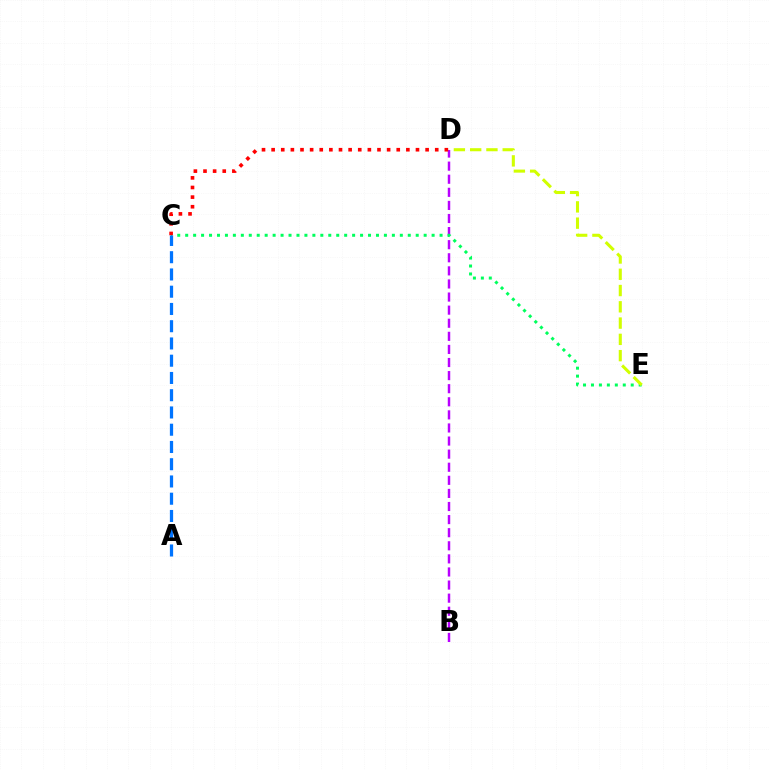{('B', 'D'): [{'color': '#b900ff', 'line_style': 'dashed', 'thickness': 1.78}], ('C', 'E'): [{'color': '#00ff5c', 'line_style': 'dotted', 'thickness': 2.16}], ('D', 'E'): [{'color': '#d1ff00', 'line_style': 'dashed', 'thickness': 2.21}], ('C', 'D'): [{'color': '#ff0000', 'line_style': 'dotted', 'thickness': 2.61}], ('A', 'C'): [{'color': '#0074ff', 'line_style': 'dashed', 'thickness': 2.34}]}